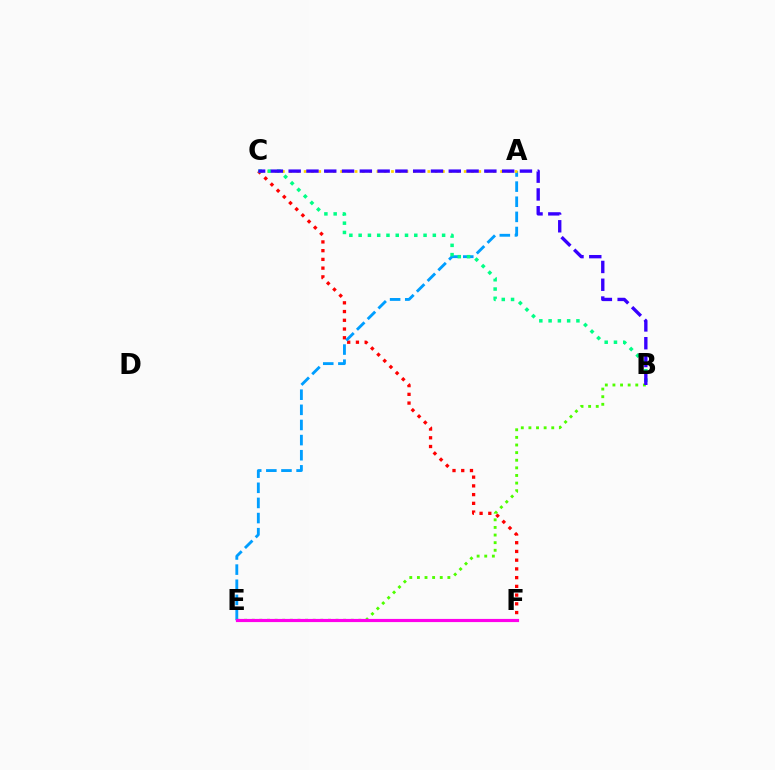{('C', 'F'): [{'color': '#ff0000', 'line_style': 'dotted', 'thickness': 2.37}], ('A', 'E'): [{'color': '#009eff', 'line_style': 'dashed', 'thickness': 2.06}], ('A', 'C'): [{'color': '#ffd500', 'line_style': 'dotted', 'thickness': 1.98}], ('B', 'E'): [{'color': '#4fff00', 'line_style': 'dotted', 'thickness': 2.07}], ('B', 'C'): [{'color': '#00ff86', 'line_style': 'dotted', 'thickness': 2.52}, {'color': '#3700ff', 'line_style': 'dashed', 'thickness': 2.42}], ('E', 'F'): [{'color': '#ff00ed', 'line_style': 'solid', 'thickness': 2.28}]}